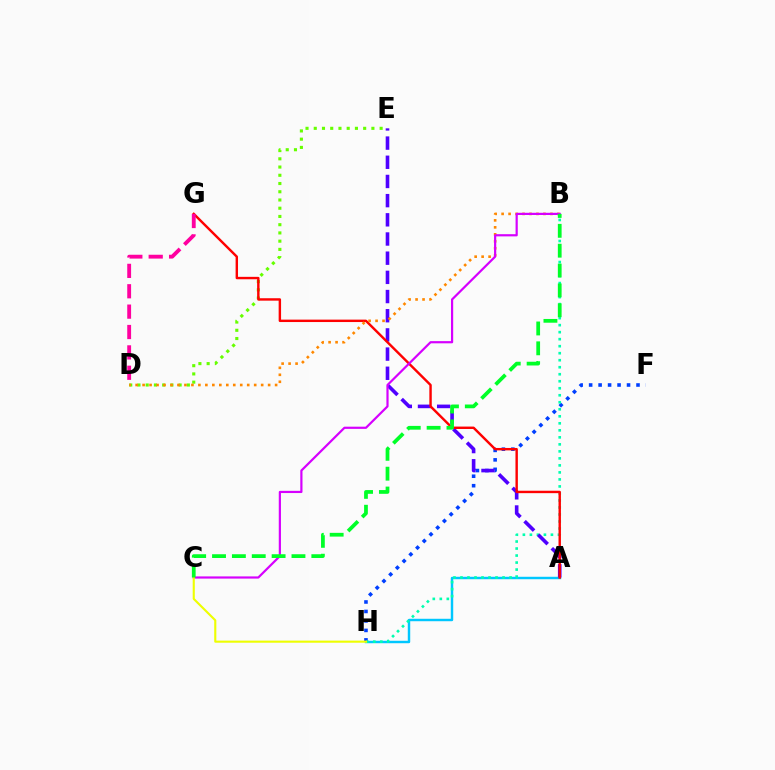{('A', 'H'): [{'color': '#00c7ff', 'line_style': 'solid', 'thickness': 1.75}], ('F', 'H'): [{'color': '#003fff', 'line_style': 'dotted', 'thickness': 2.57}], ('D', 'E'): [{'color': '#66ff00', 'line_style': 'dotted', 'thickness': 2.24}], ('B', 'H'): [{'color': '#00ffaf', 'line_style': 'dotted', 'thickness': 1.91}], ('A', 'E'): [{'color': '#4f00ff', 'line_style': 'dashed', 'thickness': 2.61}], ('A', 'G'): [{'color': '#ff0000', 'line_style': 'solid', 'thickness': 1.74}], ('B', 'D'): [{'color': '#ff8800', 'line_style': 'dotted', 'thickness': 1.89}], ('B', 'C'): [{'color': '#d600ff', 'line_style': 'solid', 'thickness': 1.58}, {'color': '#00ff27', 'line_style': 'dashed', 'thickness': 2.7}], ('C', 'H'): [{'color': '#eeff00', 'line_style': 'solid', 'thickness': 1.52}], ('D', 'G'): [{'color': '#ff00a0', 'line_style': 'dashed', 'thickness': 2.77}]}